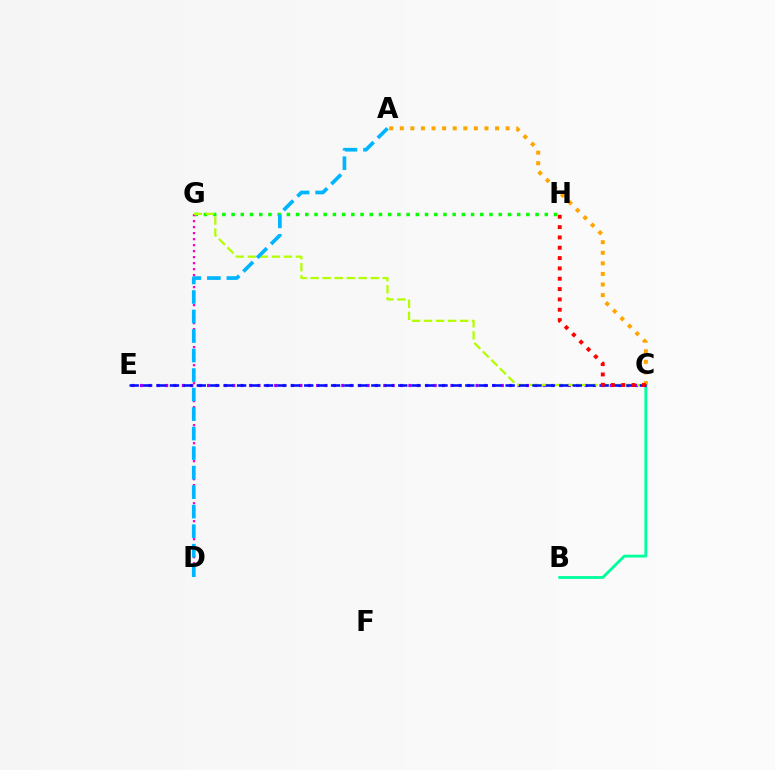{('G', 'H'): [{'color': '#08ff00', 'line_style': 'dotted', 'thickness': 2.5}], ('B', 'C'): [{'color': '#00ff9d', 'line_style': 'solid', 'thickness': 2.05}], ('C', 'E'): [{'color': '#9b00ff', 'line_style': 'dotted', 'thickness': 2.28}, {'color': '#0010ff', 'line_style': 'dashed', 'thickness': 1.82}], ('D', 'G'): [{'color': '#ff00bd', 'line_style': 'dotted', 'thickness': 1.63}], ('C', 'G'): [{'color': '#b3ff00', 'line_style': 'dashed', 'thickness': 1.63}], ('A', 'C'): [{'color': '#ffa500', 'line_style': 'dotted', 'thickness': 2.88}], ('A', 'D'): [{'color': '#00b5ff', 'line_style': 'dashed', 'thickness': 2.65}], ('C', 'H'): [{'color': '#ff0000', 'line_style': 'dotted', 'thickness': 2.81}]}